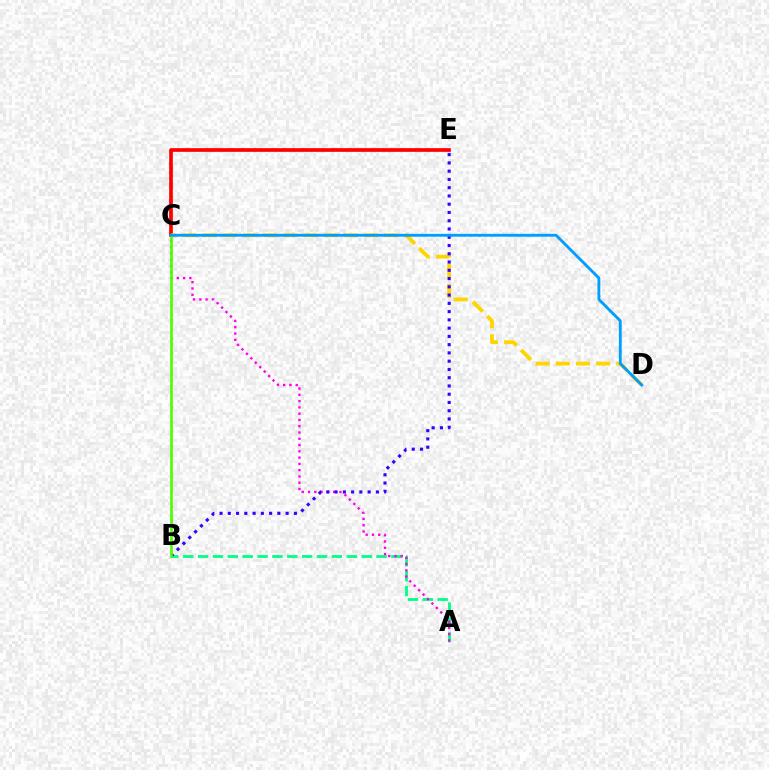{('A', 'B'): [{'color': '#00ff86', 'line_style': 'dashed', 'thickness': 2.02}], ('C', 'E'): [{'color': '#ff0000', 'line_style': 'solid', 'thickness': 2.66}], ('C', 'D'): [{'color': '#ffd500', 'line_style': 'dashed', 'thickness': 2.74}, {'color': '#009eff', 'line_style': 'solid', 'thickness': 2.05}], ('A', 'C'): [{'color': '#ff00ed', 'line_style': 'dotted', 'thickness': 1.71}], ('B', 'E'): [{'color': '#3700ff', 'line_style': 'dotted', 'thickness': 2.24}], ('B', 'C'): [{'color': '#4fff00', 'line_style': 'solid', 'thickness': 1.95}]}